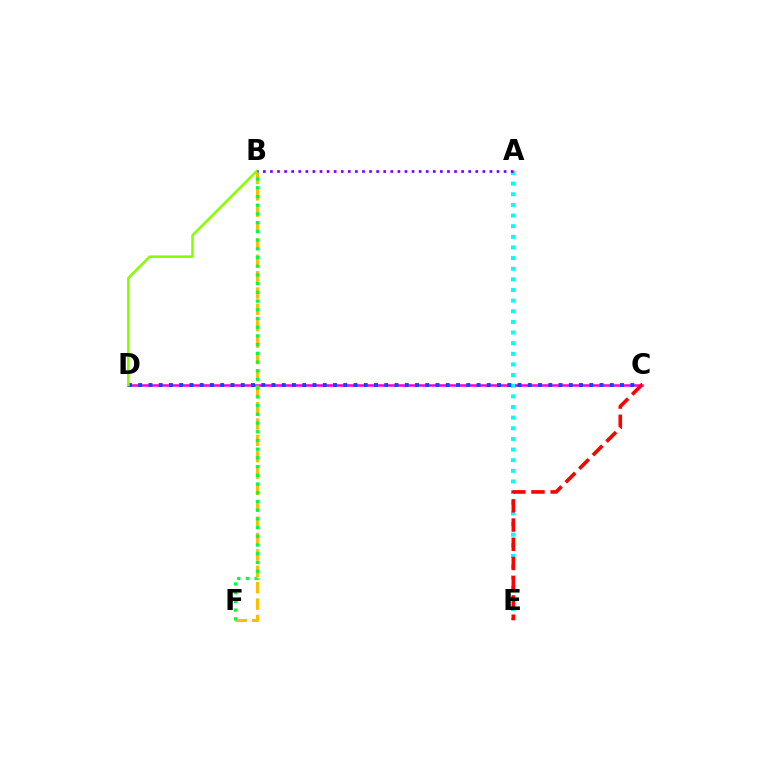{('C', 'D'): [{'color': '#ff00cf', 'line_style': 'solid', 'thickness': 1.84}, {'color': '#004bff', 'line_style': 'dotted', 'thickness': 2.79}], ('B', 'F'): [{'color': '#ffbd00', 'line_style': 'dashed', 'thickness': 2.22}, {'color': '#00ff39', 'line_style': 'dotted', 'thickness': 2.37}], ('A', 'E'): [{'color': '#00fff6', 'line_style': 'dotted', 'thickness': 2.89}], ('B', 'D'): [{'color': '#84ff00', 'line_style': 'solid', 'thickness': 1.84}], ('A', 'B'): [{'color': '#7200ff', 'line_style': 'dotted', 'thickness': 1.92}], ('C', 'E'): [{'color': '#ff0000', 'line_style': 'dashed', 'thickness': 2.61}]}